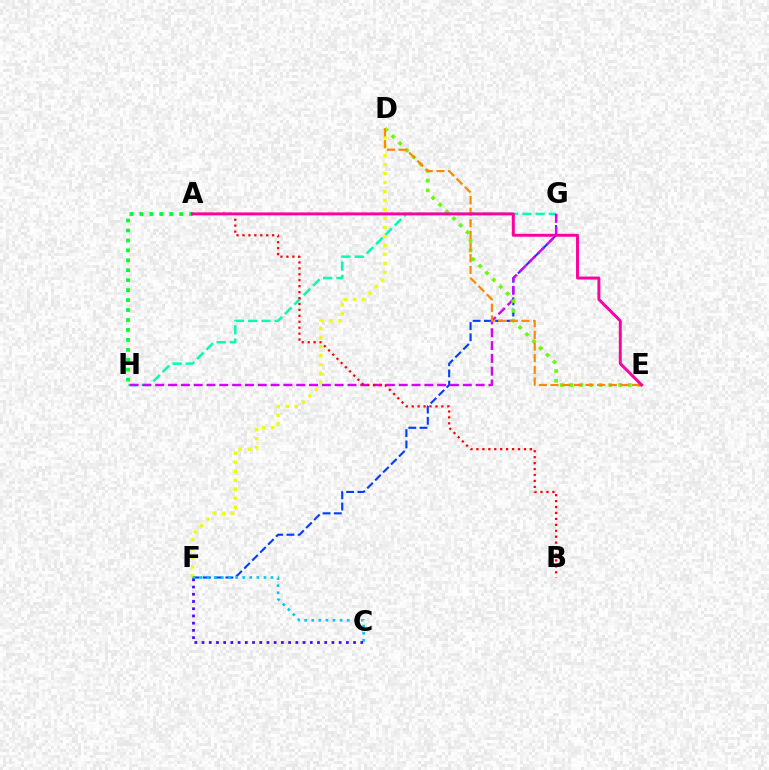{('G', 'H'): [{'color': '#00ffaf', 'line_style': 'dashed', 'thickness': 1.8}, {'color': '#d600ff', 'line_style': 'dashed', 'thickness': 1.74}], ('F', 'G'): [{'color': '#003fff', 'line_style': 'dashed', 'thickness': 1.53}], ('A', 'B'): [{'color': '#ff0000', 'line_style': 'dotted', 'thickness': 1.61}], ('D', 'E'): [{'color': '#66ff00', 'line_style': 'dotted', 'thickness': 2.65}, {'color': '#ff8800', 'line_style': 'dashed', 'thickness': 1.58}], ('D', 'F'): [{'color': '#eeff00', 'line_style': 'dotted', 'thickness': 2.44}], ('C', 'F'): [{'color': '#00c7ff', 'line_style': 'dotted', 'thickness': 1.93}, {'color': '#4f00ff', 'line_style': 'dotted', 'thickness': 1.96}], ('A', 'H'): [{'color': '#00ff27', 'line_style': 'dotted', 'thickness': 2.7}], ('A', 'E'): [{'color': '#ff00a0', 'line_style': 'solid', 'thickness': 2.12}]}